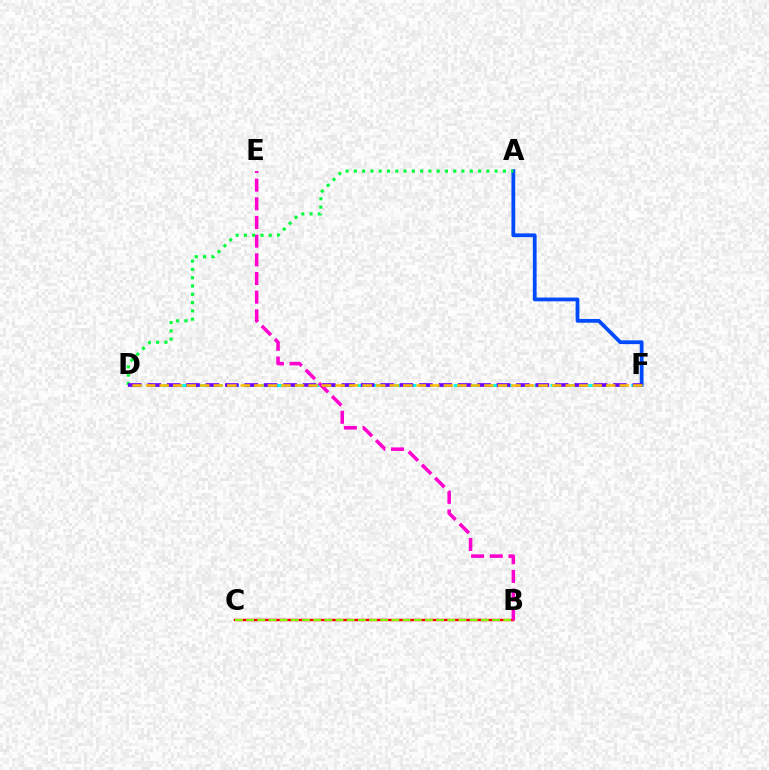{('D', 'F'): [{'color': '#00fff6', 'line_style': 'dashed', 'thickness': 2.19}, {'color': '#7200ff', 'line_style': 'dashed', 'thickness': 2.64}, {'color': '#ffbd00', 'line_style': 'dashed', 'thickness': 1.84}], ('B', 'C'): [{'color': '#ff0000', 'line_style': 'solid', 'thickness': 1.76}, {'color': '#84ff00', 'line_style': 'dashed', 'thickness': 1.52}], ('B', 'E'): [{'color': '#ff00cf', 'line_style': 'dashed', 'thickness': 2.54}], ('A', 'F'): [{'color': '#004bff', 'line_style': 'solid', 'thickness': 2.71}], ('A', 'D'): [{'color': '#00ff39', 'line_style': 'dotted', 'thickness': 2.25}]}